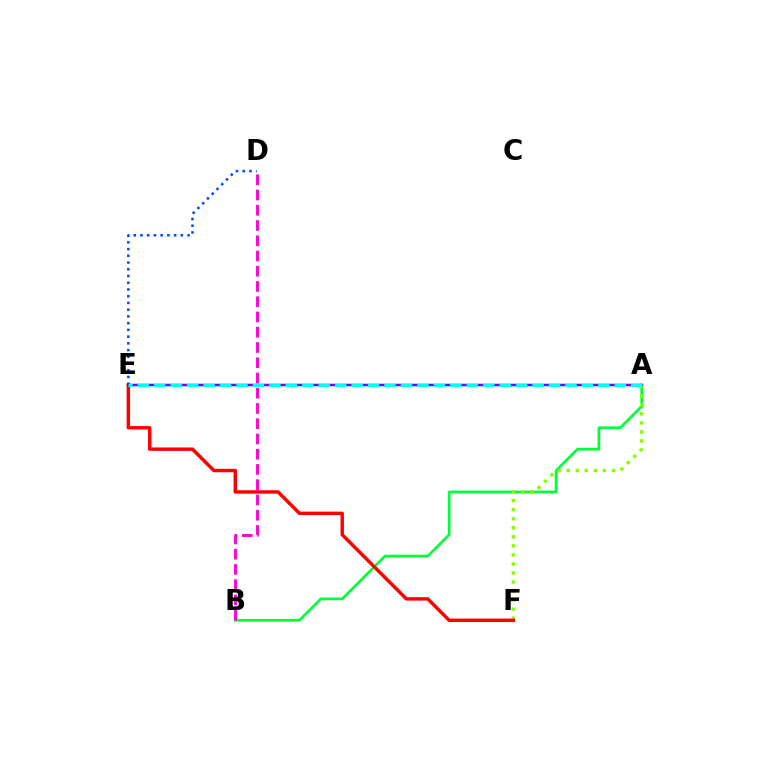{('A', 'B'): [{'color': '#00ff39', 'line_style': 'solid', 'thickness': 1.94}], ('A', 'E'): [{'color': '#ffbd00', 'line_style': 'solid', 'thickness': 1.7}, {'color': '#7200ff', 'line_style': 'solid', 'thickness': 1.73}, {'color': '#00fff6', 'line_style': 'dashed', 'thickness': 2.23}], ('A', 'F'): [{'color': '#84ff00', 'line_style': 'dotted', 'thickness': 2.46}], ('E', 'F'): [{'color': '#ff0000', 'line_style': 'solid', 'thickness': 2.47}], ('D', 'E'): [{'color': '#004bff', 'line_style': 'dotted', 'thickness': 1.83}], ('B', 'D'): [{'color': '#ff00cf', 'line_style': 'dashed', 'thickness': 2.07}]}